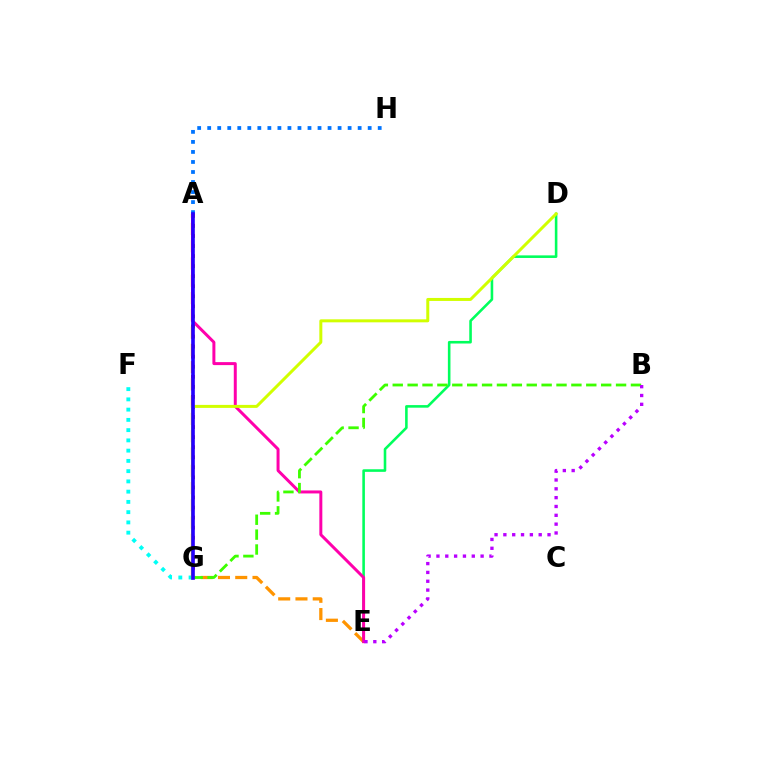{('A', 'G'): [{'color': '#ff0000', 'line_style': 'dotted', 'thickness': 2.73}, {'color': '#2500ff', 'line_style': 'solid', 'thickness': 2.62}], ('F', 'G'): [{'color': '#00fff6', 'line_style': 'dotted', 'thickness': 2.79}], ('A', 'E'): [{'color': '#ff9400', 'line_style': 'dashed', 'thickness': 2.35}, {'color': '#ff00ac', 'line_style': 'solid', 'thickness': 2.15}], ('D', 'E'): [{'color': '#00ff5c', 'line_style': 'solid', 'thickness': 1.86}], ('A', 'H'): [{'color': '#0074ff', 'line_style': 'dotted', 'thickness': 2.73}], ('B', 'G'): [{'color': '#3dff00', 'line_style': 'dashed', 'thickness': 2.02}], ('D', 'G'): [{'color': '#d1ff00', 'line_style': 'solid', 'thickness': 2.15}], ('B', 'E'): [{'color': '#b900ff', 'line_style': 'dotted', 'thickness': 2.4}]}